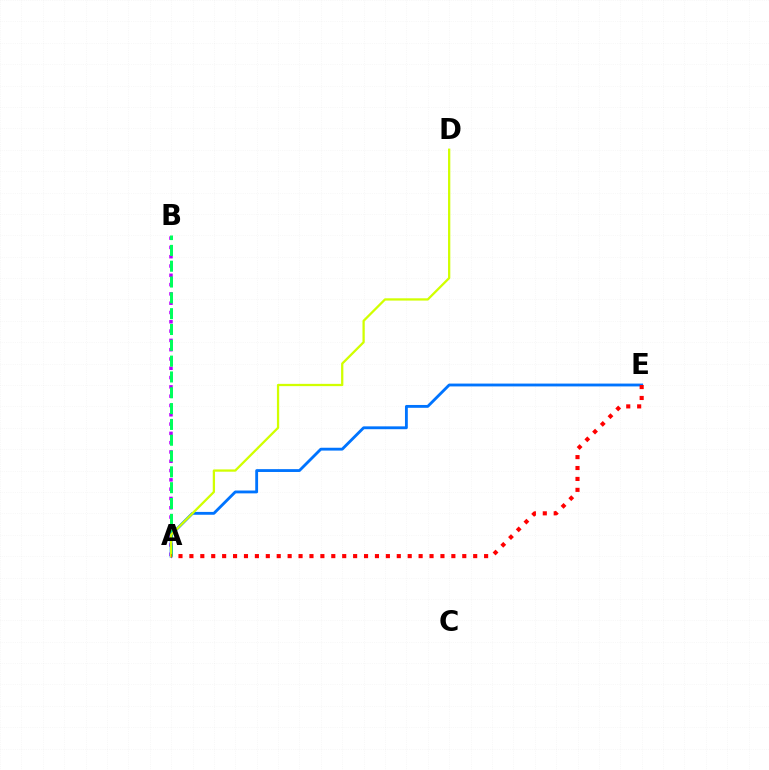{('A', 'B'): [{'color': '#b900ff', 'line_style': 'dotted', 'thickness': 2.53}, {'color': '#00ff5c', 'line_style': 'dashed', 'thickness': 2.15}], ('A', 'E'): [{'color': '#0074ff', 'line_style': 'solid', 'thickness': 2.05}, {'color': '#ff0000', 'line_style': 'dotted', 'thickness': 2.97}], ('A', 'D'): [{'color': '#d1ff00', 'line_style': 'solid', 'thickness': 1.64}]}